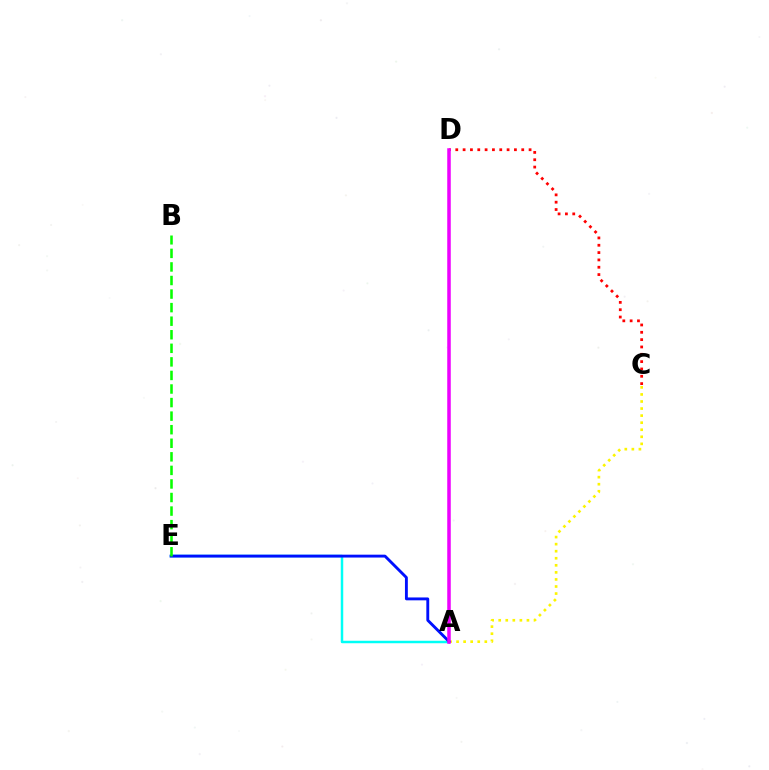{('A', 'C'): [{'color': '#fcf500', 'line_style': 'dotted', 'thickness': 1.92}], ('A', 'E'): [{'color': '#00fff6', 'line_style': 'solid', 'thickness': 1.79}, {'color': '#0010ff', 'line_style': 'solid', 'thickness': 2.07}], ('C', 'D'): [{'color': '#ff0000', 'line_style': 'dotted', 'thickness': 1.99}], ('B', 'E'): [{'color': '#08ff00', 'line_style': 'dashed', 'thickness': 1.84}], ('A', 'D'): [{'color': '#ee00ff', 'line_style': 'solid', 'thickness': 2.53}]}